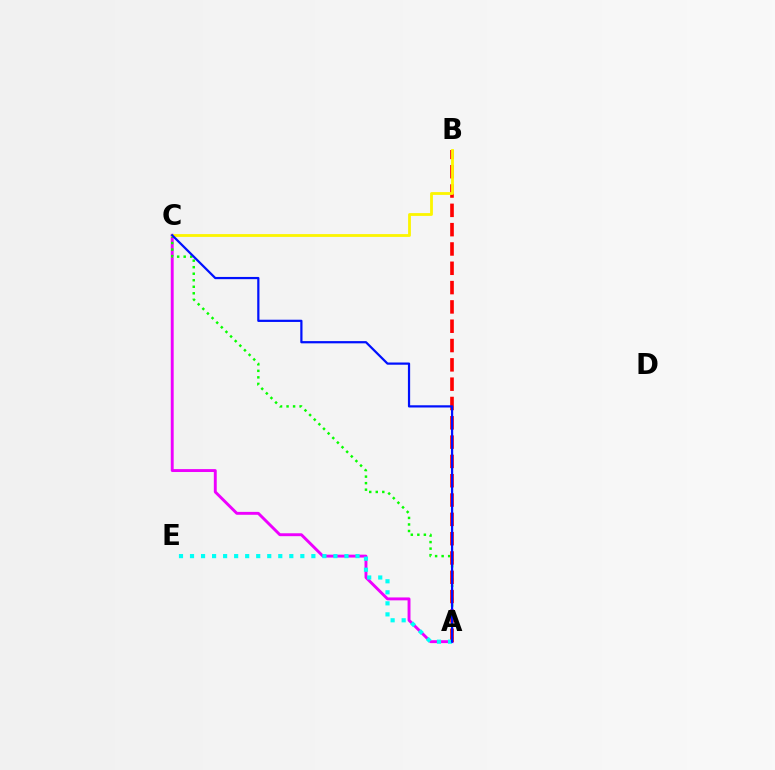{('A', 'C'): [{'color': '#ee00ff', 'line_style': 'solid', 'thickness': 2.1}, {'color': '#08ff00', 'line_style': 'dotted', 'thickness': 1.77}, {'color': '#0010ff', 'line_style': 'solid', 'thickness': 1.6}], ('A', 'B'): [{'color': '#ff0000', 'line_style': 'dashed', 'thickness': 2.62}], ('B', 'C'): [{'color': '#fcf500', 'line_style': 'solid', 'thickness': 2.03}], ('A', 'E'): [{'color': '#00fff6', 'line_style': 'dotted', 'thickness': 3.0}]}